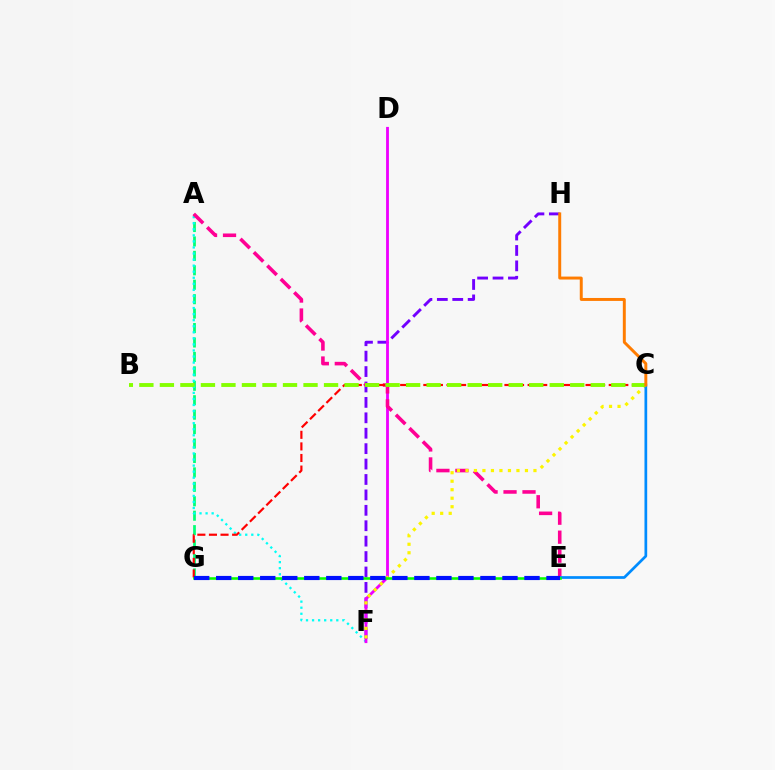{('F', 'H'): [{'color': '#7200ff', 'line_style': 'dashed', 'thickness': 2.09}], ('A', 'G'): [{'color': '#00ff74', 'line_style': 'dashed', 'thickness': 1.96}], ('A', 'F'): [{'color': '#00fff6', 'line_style': 'dotted', 'thickness': 1.65}], ('D', 'F'): [{'color': '#ee00ff', 'line_style': 'solid', 'thickness': 2.04}], ('A', 'E'): [{'color': '#ff0094', 'line_style': 'dashed', 'thickness': 2.58}], ('C', 'F'): [{'color': '#fcf500', 'line_style': 'dotted', 'thickness': 2.31}], ('C', 'E'): [{'color': '#008cff', 'line_style': 'solid', 'thickness': 1.96}], ('C', 'G'): [{'color': '#ff0000', 'line_style': 'dashed', 'thickness': 1.57}], ('E', 'G'): [{'color': '#08ff00', 'line_style': 'solid', 'thickness': 1.86}, {'color': '#0010ff', 'line_style': 'dashed', 'thickness': 2.99}], ('B', 'C'): [{'color': '#84ff00', 'line_style': 'dashed', 'thickness': 2.79}], ('C', 'H'): [{'color': '#ff7c00', 'line_style': 'solid', 'thickness': 2.13}]}